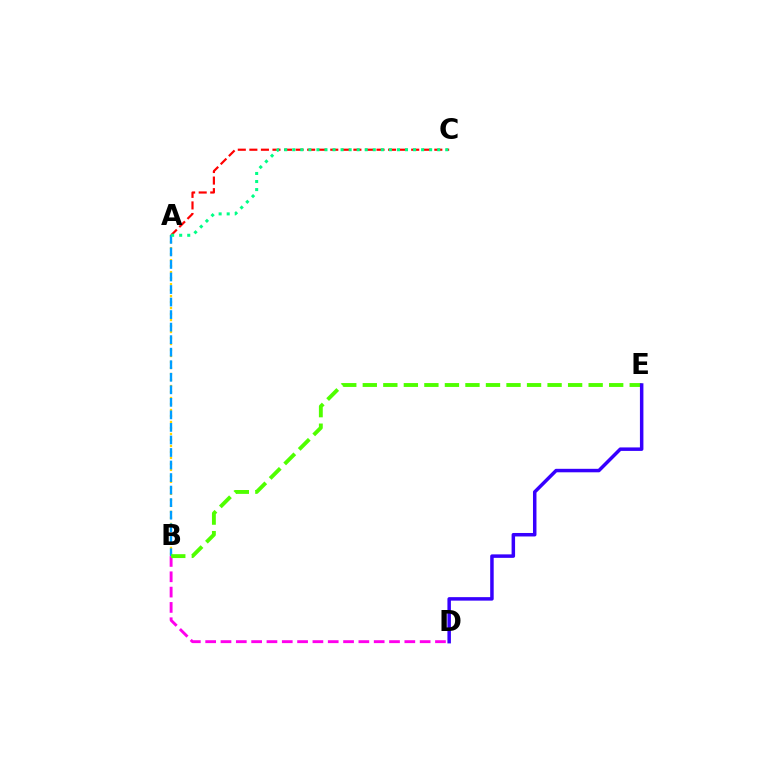{('A', 'B'): [{'color': '#ffd500', 'line_style': 'dotted', 'thickness': 1.63}, {'color': '#009eff', 'line_style': 'dashed', 'thickness': 1.7}], ('B', 'D'): [{'color': '#ff00ed', 'line_style': 'dashed', 'thickness': 2.08}], ('B', 'E'): [{'color': '#4fff00', 'line_style': 'dashed', 'thickness': 2.79}], ('D', 'E'): [{'color': '#3700ff', 'line_style': 'solid', 'thickness': 2.51}], ('A', 'C'): [{'color': '#ff0000', 'line_style': 'dashed', 'thickness': 1.57}, {'color': '#00ff86', 'line_style': 'dotted', 'thickness': 2.19}]}